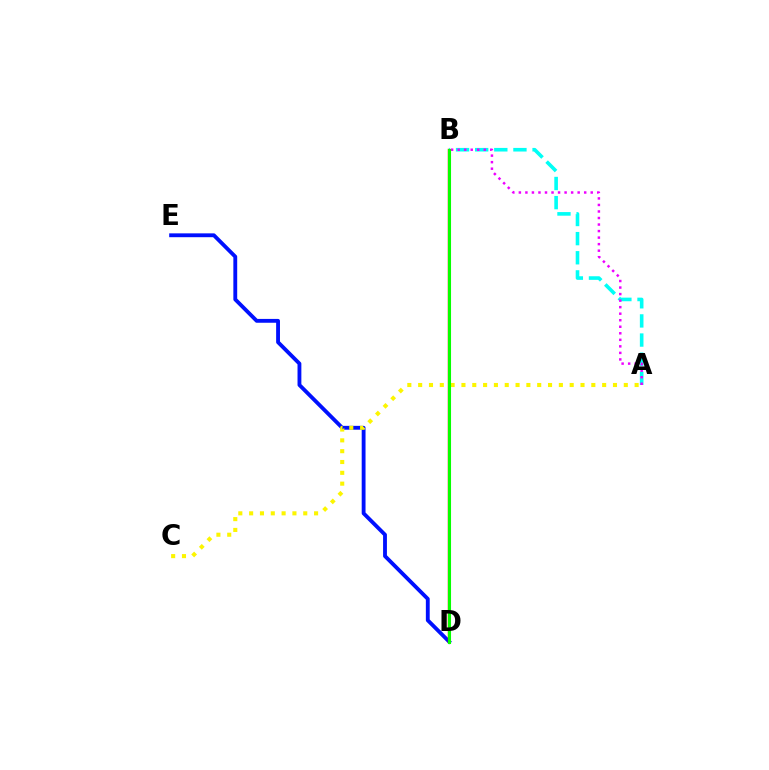{('D', 'E'): [{'color': '#0010ff', 'line_style': 'solid', 'thickness': 2.77}], ('B', 'D'): [{'color': '#ff0000', 'line_style': 'solid', 'thickness': 1.73}, {'color': '#08ff00', 'line_style': 'solid', 'thickness': 2.22}], ('A', 'B'): [{'color': '#00fff6', 'line_style': 'dashed', 'thickness': 2.6}, {'color': '#ee00ff', 'line_style': 'dotted', 'thickness': 1.78}], ('A', 'C'): [{'color': '#fcf500', 'line_style': 'dotted', 'thickness': 2.94}]}